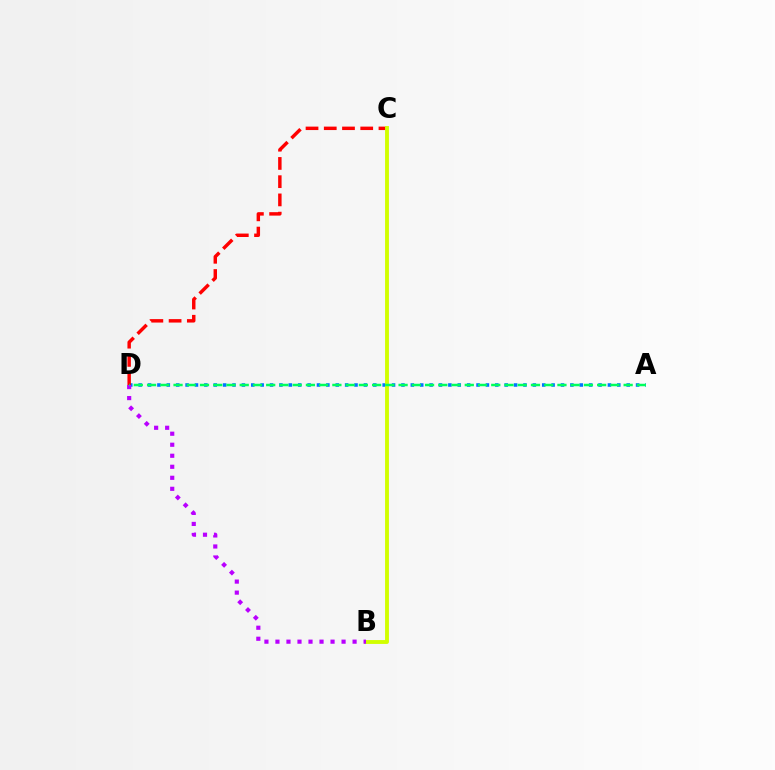{('A', 'D'): [{'color': '#0074ff', 'line_style': 'dotted', 'thickness': 2.55}, {'color': '#00ff5c', 'line_style': 'dashed', 'thickness': 1.8}], ('C', 'D'): [{'color': '#ff0000', 'line_style': 'dashed', 'thickness': 2.48}], ('B', 'C'): [{'color': '#d1ff00', 'line_style': 'solid', 'thickness': 2.79}], ('B', 'D'): [{'color': '#b900ff', 'line_style': 'dotted', 'thickness': 2.99}]}